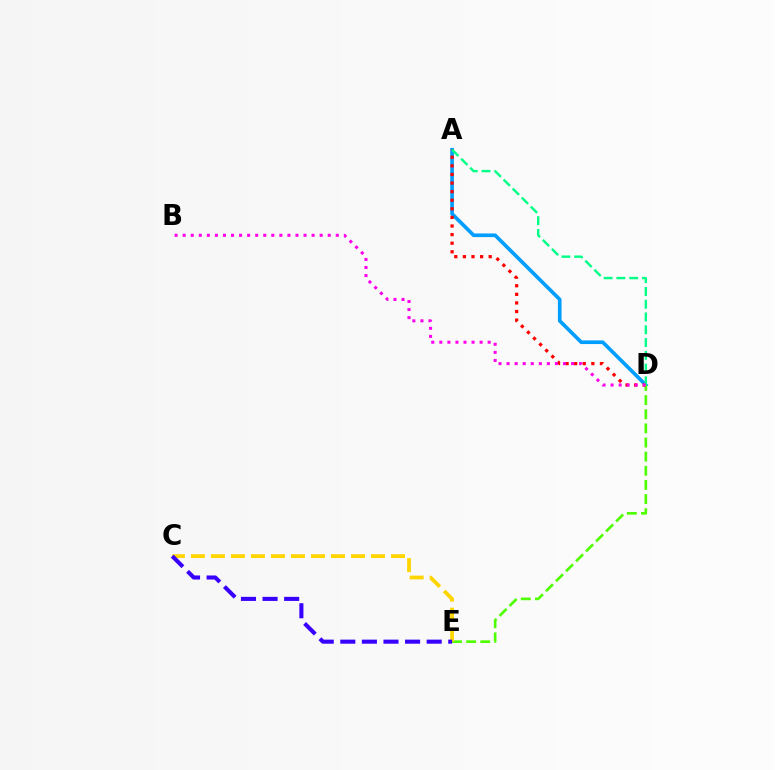{('A', 'D'): [{'color': '#009eff', 'line_style': 'solid', 'thickness': 2.63}, {'color': '#ff0000', 'line_style': 'dotted', 'thickness': 2.34}, {'color': '#00ff86', 'line_style': 'dashed', 'thickness': 1.73}], ('D', 'E'): [{'color': '#4fff00', 'line_style': 'dashed', 'thickness': 1.92}], ('B', 'D'): [{'color': '#ff00ed', 'line_style': 'dotted', 'thickness': 2.19}], ('C', 'E'): [{'color': '#ffd500', 'line_style': 'dashed', 'thickness': 2.72}, {'color': '#3700ff', 'line_style': 'dashed', 'thickness': 2.93}]}